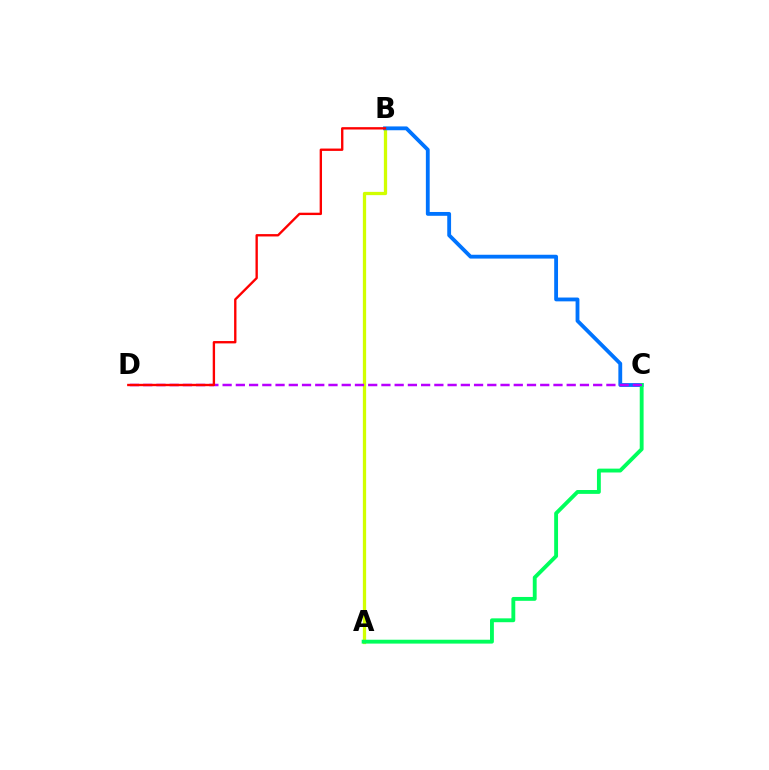{('A', 'B'): [{'color': '#d1ff00', 'line_style': 'solid', 'thickness': 2.35}], ('B', 'C'): [{'color': '#0074ff', 'line_style': 'solid', 'thickness': 2.75}], ('A', 'C'): [{'color': '#00ff5c', 'line_style': 'solid', 'thickness': 2.78}], ('C', 'D'): [{'color': '#b900ff', 'line_style': 'dashed', 'thickness': 1.8}], ('B', 'D'): [{'color': '#ff0000', 'line_style': 'solid', 'thickness': 1.7}]}